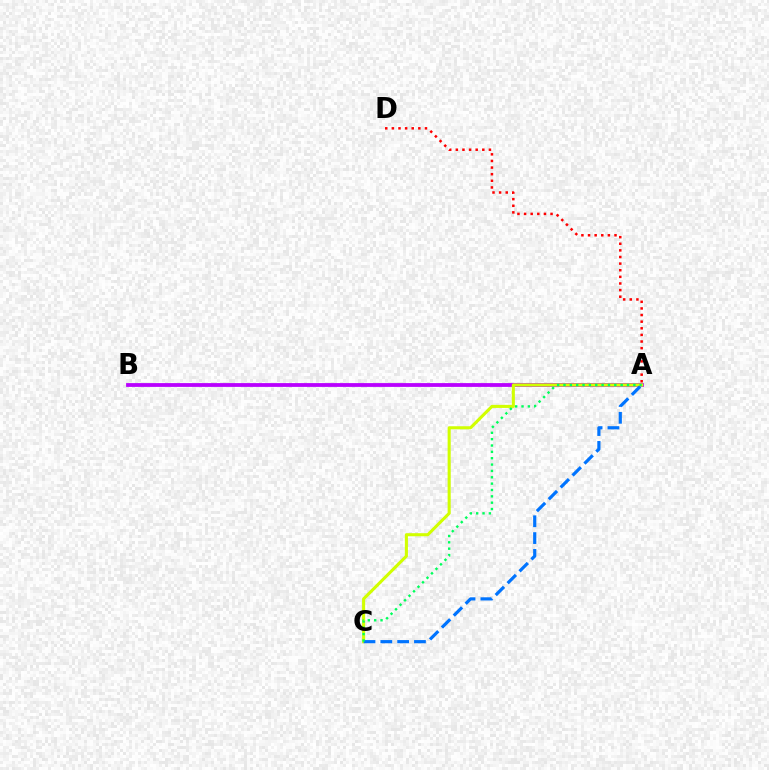{('A', 'B'): [{'color': '#b900ff', 'line_style': 'solid', 'thickness': 2.73}], ('A', 'C'): [{'color': '#d1ff00', 'line_style': 'solid', 'thickness': 2.21}, {'color': '#0074ff', 'line_style': 'dashed', 'thickness': 2.29}, {'color': '#00ff5c', 'line_style': 'dotted', 'thickness': 1.73}], ('A', 'D'): [{'color': '#ff0000', 'line_style': 'dotted', 'thickness': 1.8}]}